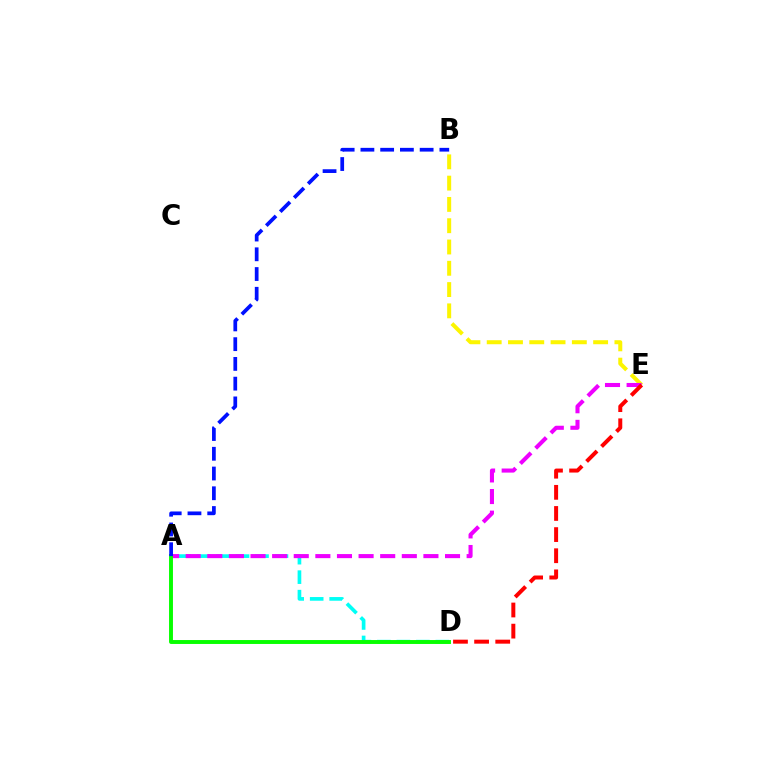{('A', 'D'): [{'color': '#00fff6', 'line_style': 'dashed', 'thickness': 2.65}, {'color': '#08ff00', 'line_style': 'solid', 'thickness': 2.82}], ('B', 'E'): [{'color': '#fcf500', 'line_style': 'dashed', 'thickness': 2.89}], ('A', 'E'): [{'color': '#ee00ff', 'line_style': 'dashed', 'thickness': 2.94}], ('A', 'B'): [{'color': '#0010ff', 'line_style': 'dashed', 'thickness': 2.68}], ('D', 'E'): [{'color': '#ff0000', 'line_style': 'dashed', 'thickness': 2.87}]}